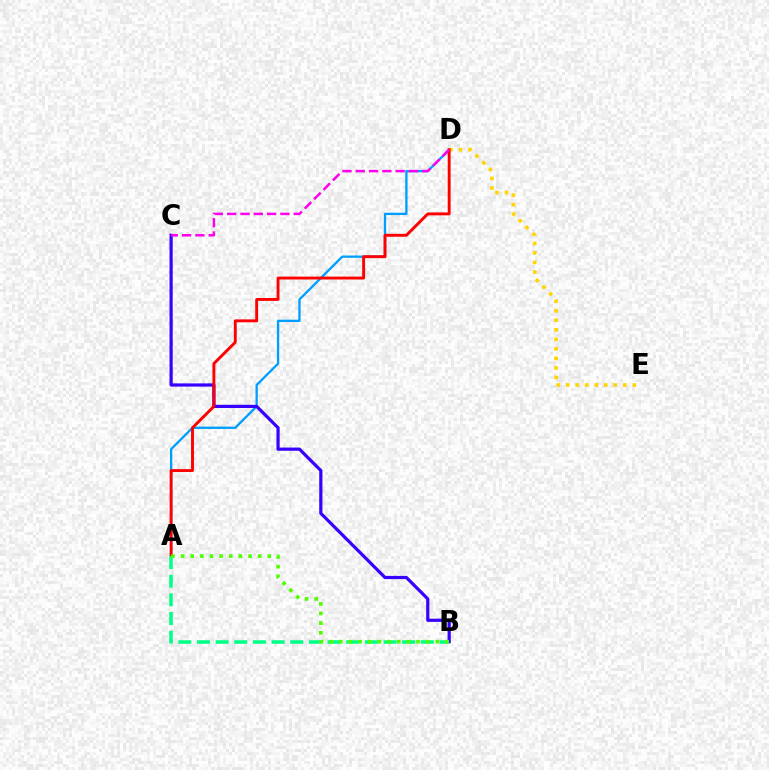{('A', 'D'): [{'color': '#009eff', 'line_style': 'solid', 'thickness': 1.67}, {'color': '#ff0000', 'line_style': 'solid', 'thickness': 2.08}], ('D', 'E'): [{'color': '#ffd500', 'line_style': 'dotted', 'thickness': 2.59}], ('B', 'C'): [{'color': '#3700ff', 'line_style': 'solid', 'thickness': 2.3}], ('A', 'B'): [{'color': '#00ff86', 'line_style': 'dashed', 'thickness': 2.53}, {'color': '#4fff00', 'line_style': 'dotted', 'thickness': 2.62}], ('C', 'D'): [{'color': '#ff00ed', 'line_style': 'dashed', 'thickness': 1.81}]}